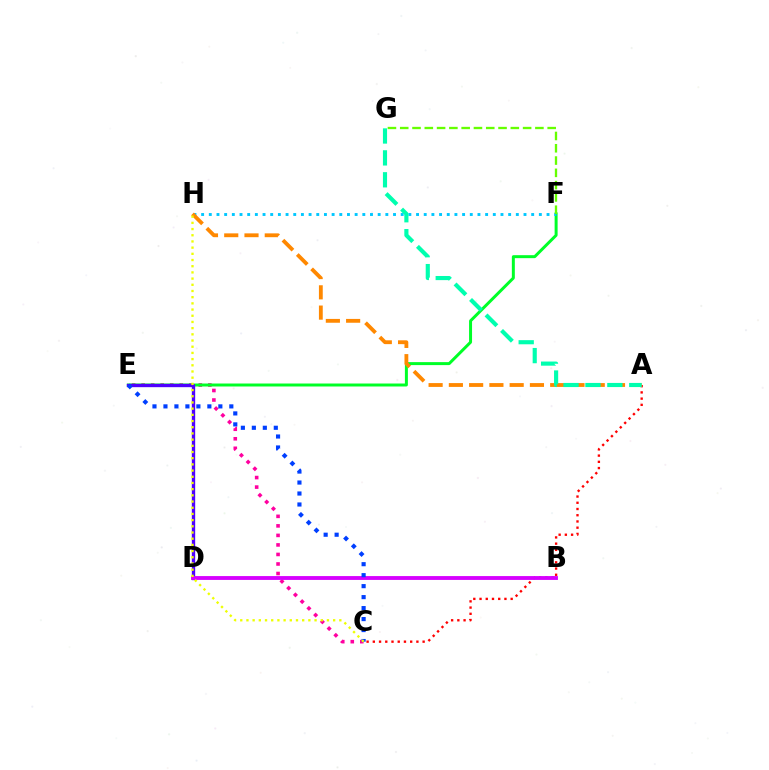{('C', 'E'): [{'color': '#ff00a0', 'line_style': 'dotted', 'thickness': 2.59}, {'color': '#003fff', 'line_style': 'dotted', 'thickness': 2.98}], ('E', 'F'): [{'color': '#00ff27', 'line_style': 'solid', 'thickness': 2.15}], ('F', 'H'): [{'color': '#00c7ff', 'line_style': 'dotted', 'thickness': 2.09}], ('A', 'C'): [{'color': '#ff0000', 'line_style': 'dotted', 'thickness': 1.69}], ('D', 'E'): [{'color': '#4f00ff', 'line_style': 'solid', 'thickness': 2.41}], ('A', 'H'): [{'color': '#ff8800', 'line_style': 'dashed', 'thickness': 2.75}], ('B', 'D'): [{'color': '#d600ff', 'line_style': 'solid', 'thickness': 2.77}], ('A', 'G'): [{'color': '#00ffaf', 'line_style': 'dashed', 'thickness': 2.98}], ('F', 'G'): [{'color': '#66ff00', 'line_style': 'dashed', 'thickness': 1.67}], ('C', 'H'): [{'color': '#eeff00', 'line_style': 'dotted', 'thickness': 1.68}]}